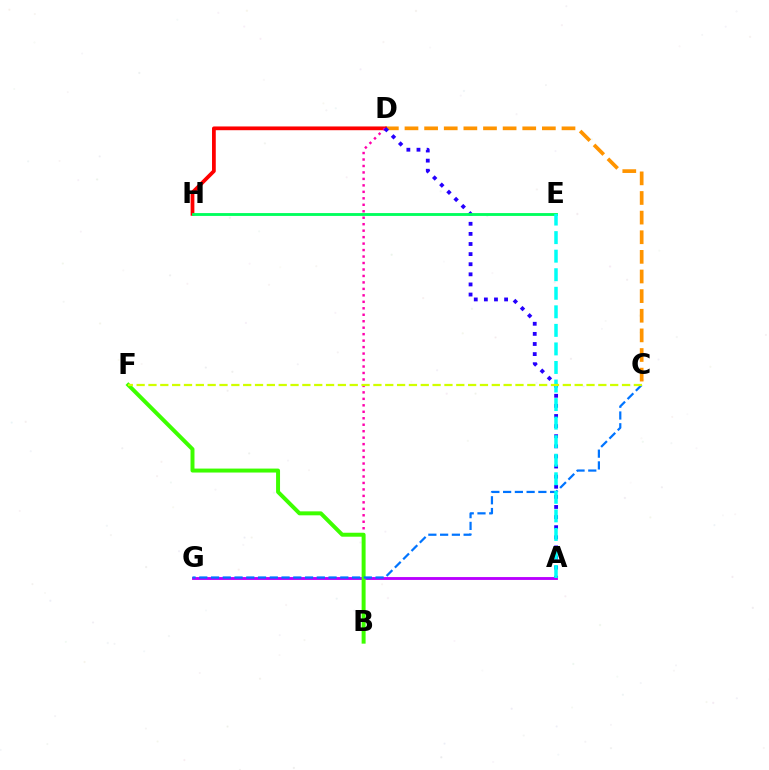{('C', 'D'): [{'color': '#ff9400', 'line_style': 'dashed', 'thickness': 2.67}], ('A', 'G'): [{'color': '#b900ff', 'line_style': 'solid', 'thickness': 2.06}], ('D', 'H'): [{'color': '#ff0000', 'line_style': 'solid', 'thickness': 2.7}], ('B', 'D'): [{'color': '#ff00ac', 'line_style': 'dotted', 'thickness': 1.76}], ('B', 'F'): [{'color': '#3dff00', 'line_style': 'solid', 'thickness': 2.85}], ('C', 'G'): [{'color': '#0074ff', 'line_style': 'dashed', 'thickness': 1.6}], ('A', 'D'): [{'color': '#2500ff', 'line_style': 'dotted', 'thickness': 2.75}], ('E', 'H'): [{'color': '#00ff5c', 'line_style': 'solid', 'thickness': 2.05}], ('A', 'E'): [{'color': '#00fff6', 'line_style': 'dashed', 'thickness': 2.52}], ('C', 'F'): [{'color': '#d1ff00', 'line_style': 'dashed', 'thickness': 1.61}]}